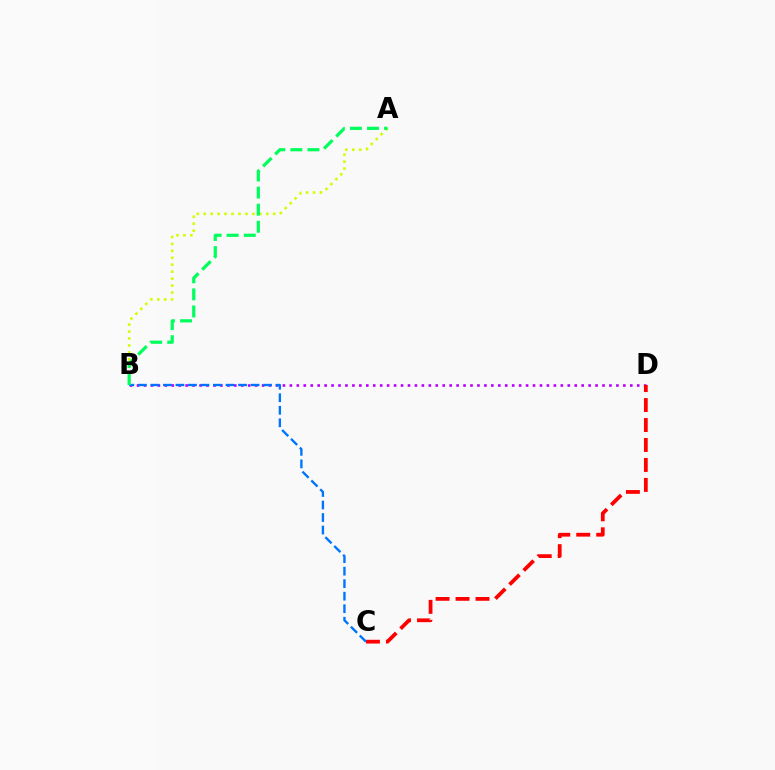{('A', 'B'): [{'color': '#d1ff00', 'line_style': 'dotted', 'thickness': 1.89}, {'color': '#00ff5c', 'line_style': 'dashed', 'thickness': 2.32}], ('B', 'D'): [{'color': '#b900ff', 'line_style': 'dotted', 'thickness': 1.89}], ('C', 'D'): [{'color': '#ff0000', 'line_style': 'dashed', 'thickness': 2.71}], ('B', 'C'): [{'color': '#0074ff', 'line_style': 'dashed', 'thickness': 1.7}]}